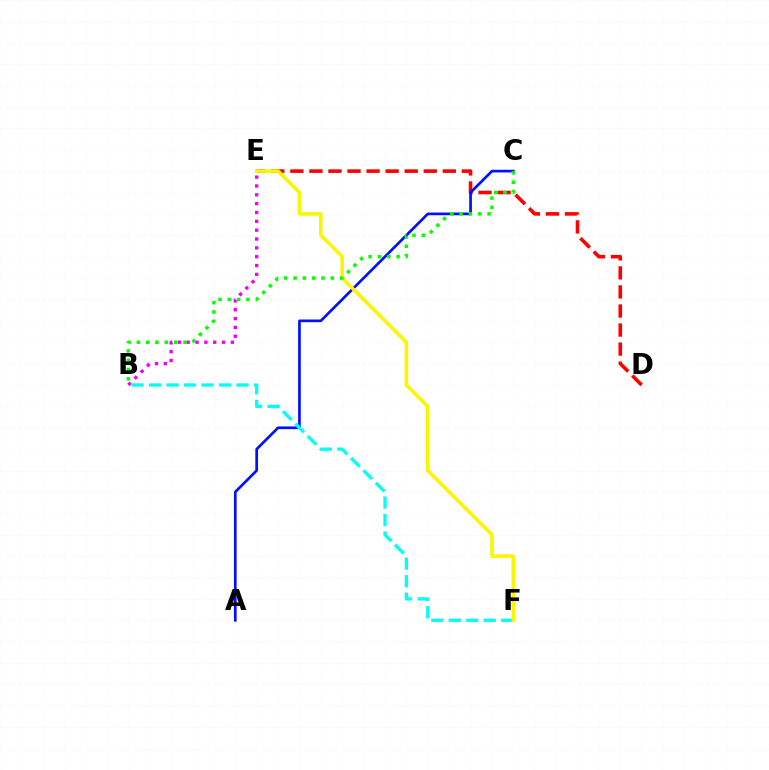{('D', 'E'): [{'color': '#ff0000', 'line_style': 'dashed', 'thickness': 2.59}], ('B', 'E'): [{'color': '#ee00ff', 'line_style': 'dotted', 'thickness': 2.4}], ('A', 'C'): [{'color': '#0010ff', 'line_style': 'solid', 'thickness': 1.94}], ('B', 'F'): [{'color': '#00fff6', 'line_style': 'dashed', 'thickness': 2.38}], ('E', 'F'): [{'color': '#fcf500', 'line_style': 'solid', 'thickness': 2.57}], ('B', 'C'): [{'color': '#08ff00', 'line_style': 'dotted', 'thickness': 2.53}]}